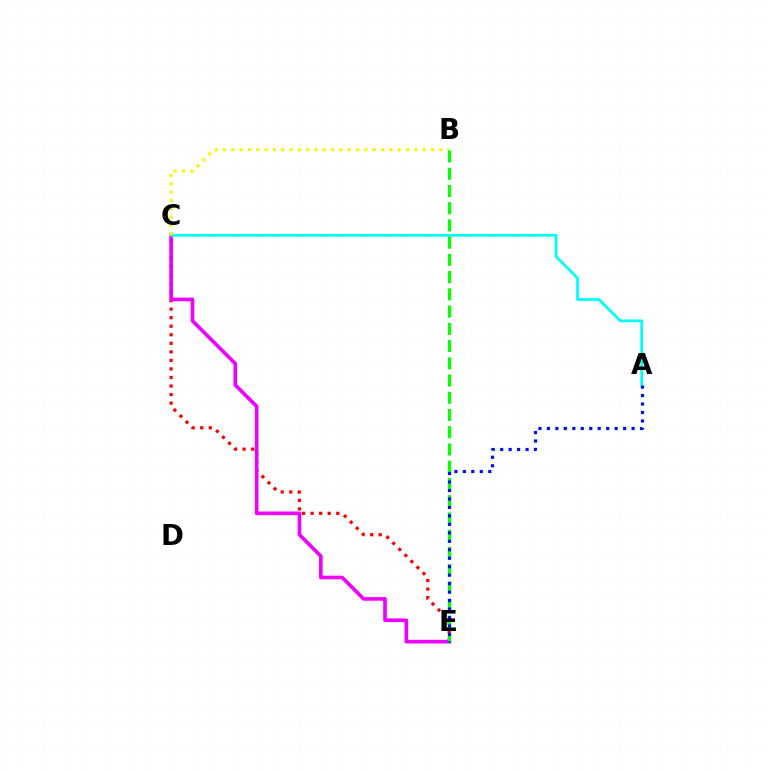{('C', 'E'): [{'color': '#ff0000', 'line_style': 'dotted', 'thickness': 2.32}, {'color': '#ee00ff', 'line_style': 'solid', 'thickness': 2.62}], ('A', 'C'): [{'color': '#00fff6', 'line_style': 'solid', 'thickness': 1.97}], ('B', 'C'): [{'color': '#fcf500', 'line_style': 'dotted', 'thickness': 2.26}], ('B', 'E'): [{'color': '#08ff00', 'line_style': 'dashed', 'thickness': 2.34}], ('A', 'E'): [{'color': '#0010ff', 'line_style': 'dotted', 'thickness': 2.3}]}